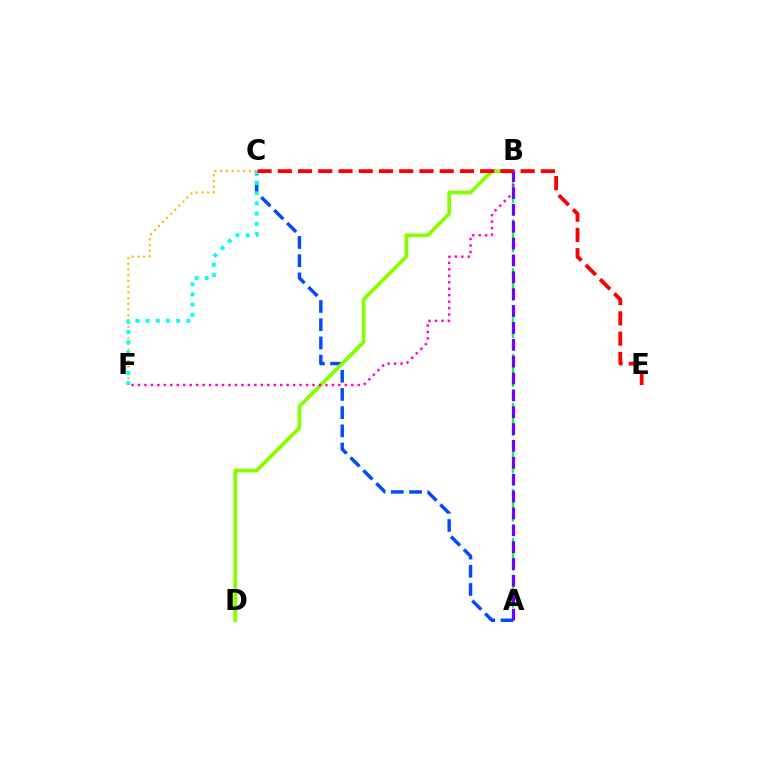{('A', 'C'): [{'color': '#004bff', 'line_style': 'dashed', 'thickness': 2.48}], ('C', 'F'): [{'color': '#ffbd00', 'line_style': 'dotted', 'thickness': 1.56}, {'color': '#00fff6', 'line_style': 'dotted', 'thickness': 2.77}], ('A', 'B'): [{'color': '#00ff39', 'line_style': 'dashed', 'thickness': 1.67}, {'color': '#7200ff', 'line_style': 'dashed', 'thickness': 2.29}], ('B', 'D'): [{'color': '#84ff00', 'line_style': 'solid', 'thickness': 2.69}], ('C', 'E'): [{'color': '#ff0000', 'line_style': 'dashed', 'thickness': 2.75}], ('B', 'F'): [{'color': '#ff00cf', 'line_style': 'dotted', 'thickness': 1.76}]}